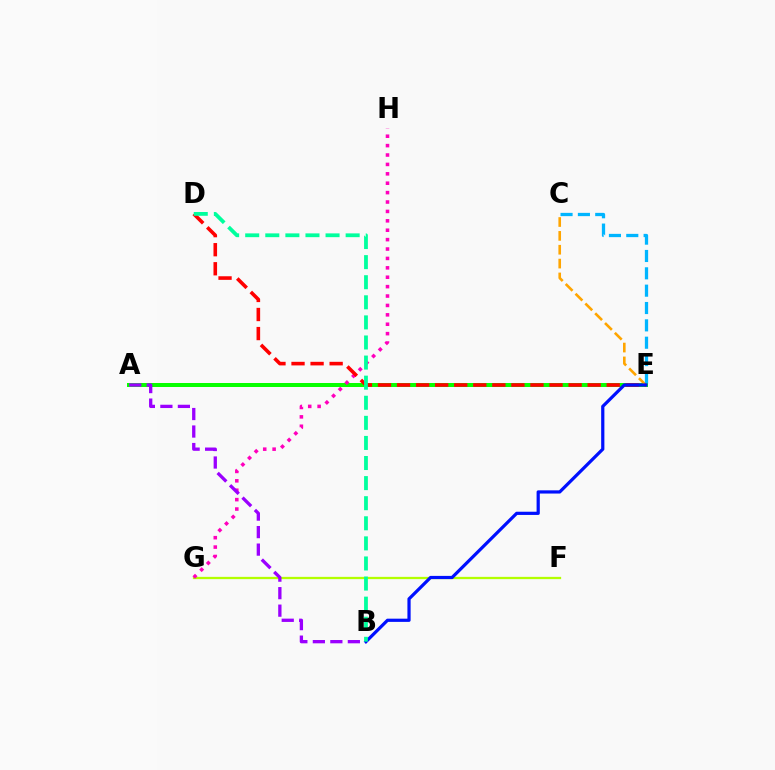{('A', 'E'): [{'color': '#08ff00', 'line_style': 'solid', 'thickness': 2.88}], ('F', 'G'): [{'color': '#b3ff00', 'line_style': 'solid', 'thickness': 1.64}], ('G', 'H'): [{'color': '#ff00bd', 'line_style': 'dotted', 'thickness': 2.55}], ('C', 'E'): [{'color': '#ffa500', 'line_style': 'dashed', 'thickness': 1.88}, {'color': '#00b5ff', 'line_style': 'dashed', 'thickness': 2.36}], ('A', 'B'): [{'color': '#9b00ff', 'line_style': 'dashed', 'thickness': 2.38}], ('D', 'E'): [{'color': '#ff0000', 'line_style': 'dashed', 'thickness': 2.59}], ('B', 'E'): [{'color': '#0010ff', 'line_style': 'solid', 'thickness': 2.31}], ('B', 'D'): [{'color': '#00ff9d', 'line_style': 'dashed', 'thickness': 2.73}]}